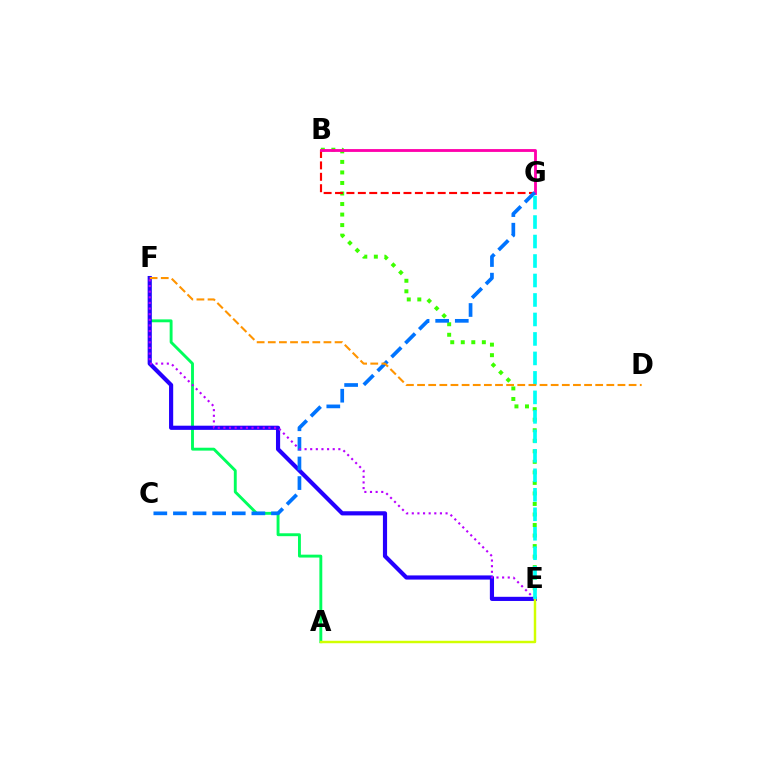{('A', 'F'): [{'color': '#00ff5c', 'line_style': 'solid', 'thickness': 2.09}], ('B', 'E'): [{'color': '#3dff00', 'line_style': 'dotted', 'thickness': 2.86}], ('B', 'G'): [{'color': '#ff0000', 'line_style': 'dashed', 'thickness': 1.55}, {'color': '#ff00ac', 'line_style': 'solid', 'thickness': 2.04}], ('E', 'F'): [{'color': '#2500ff', 'line_style': 'solid', 'thickness': 3.0}, {'color': '#b900ff', 'line_style': 'dotted', 'thickness': 1.53}], ('C', 'G'): [{'color': '#0074ff', 'line_style': 'dashed', 'thickness': 2.66}], ('A', 'E'): [{'color': '#d1ff00', 'line_style': 'solid', 'thickness': 1.77}], ('E', 'G'): [{'color': '#00fff6', 'line_style': 'dashed', 'thickness': 2.65}], ('D', 'F'): [{'color': '#ff9400', 'line_style': 'dashed', 'thickness': 1.51}]}